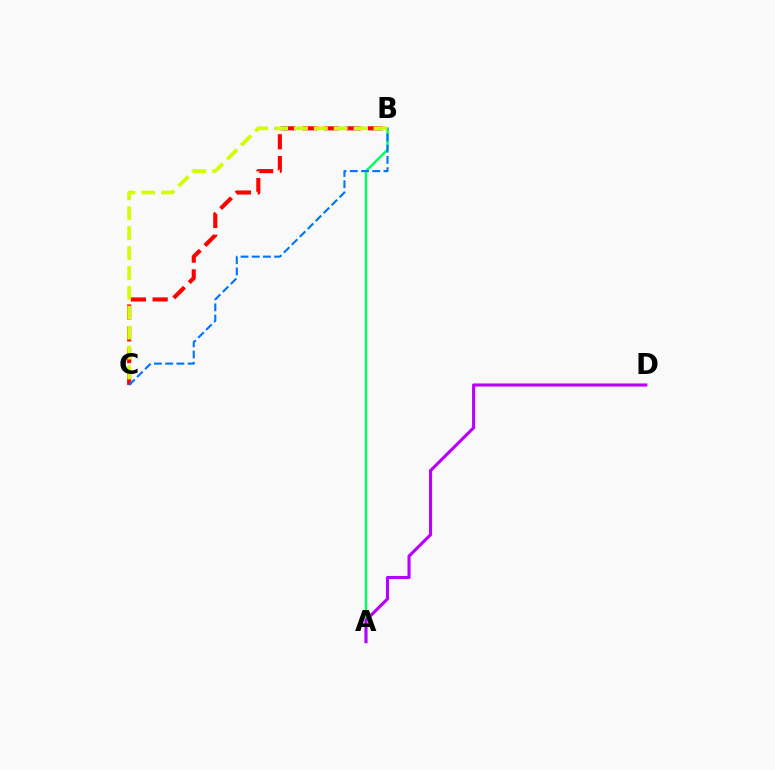{('B', 'C'): [{'color': '#ff0000', 'line_style': 'dashed', 'thickness': 2.96}, {'color': '#0074ff', 'line_style': 'dashed', 'thickness': 1.52}, {'color': '#d1ff00', 'line_style': 'dashed', 'thickness': 2.7}], ('A', 'B'): [{'color': '#00ff5c', 'line_style': 'solid', 'thickness': 1.74}], ('A', 'D'): [{'color': '#b900ff', 'line_style': 'solid', 'thickness': 2.22}]}